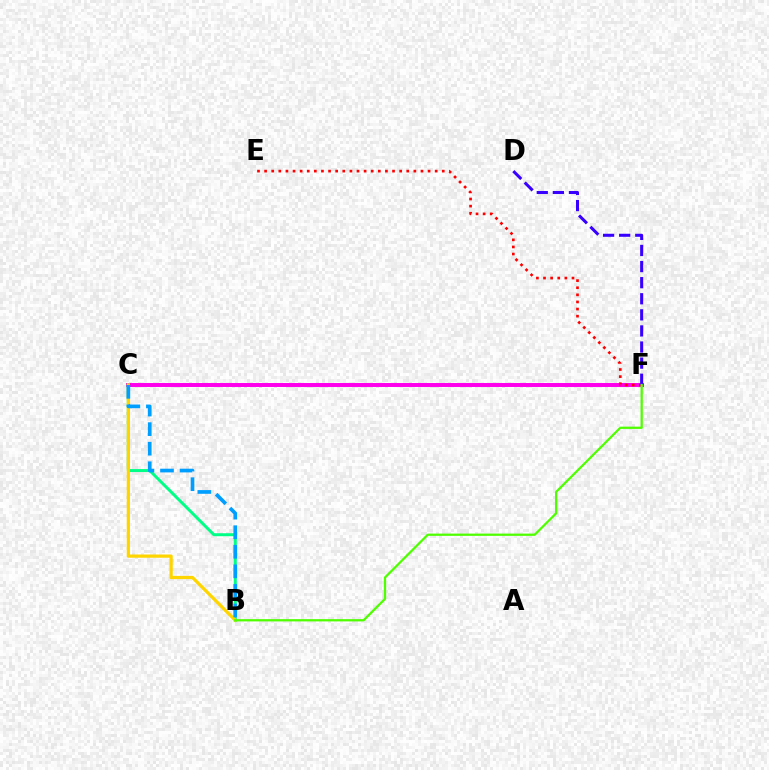{('C', 'F'): [{'color': '#ff00ed', 'line_style': 'solid', 'thickness': 2.86}], ('B', 'C'): [{'color': '#00ff86', 'line_style': 'solid', 'thickness': 2.15}, {'color': '#ffd500', 'line_style': 'solid', 'thickness': 2.33}, {'color': '#009eff', 'line_style': 'dashed', 'thickness': 2.66}], ('E', 'F'): [{'color': '#ff0000', 'line_style': 'dotted', 'thickness': 1.93}], ('D', 'F'): [{'color': '#3700ff', 'line_style': 'dashed', 'thickness': 2.19}], ('B', 'F'): [{'color': '#4fff00', 'line_style': 'solid', 'thickness': 1.63}]}